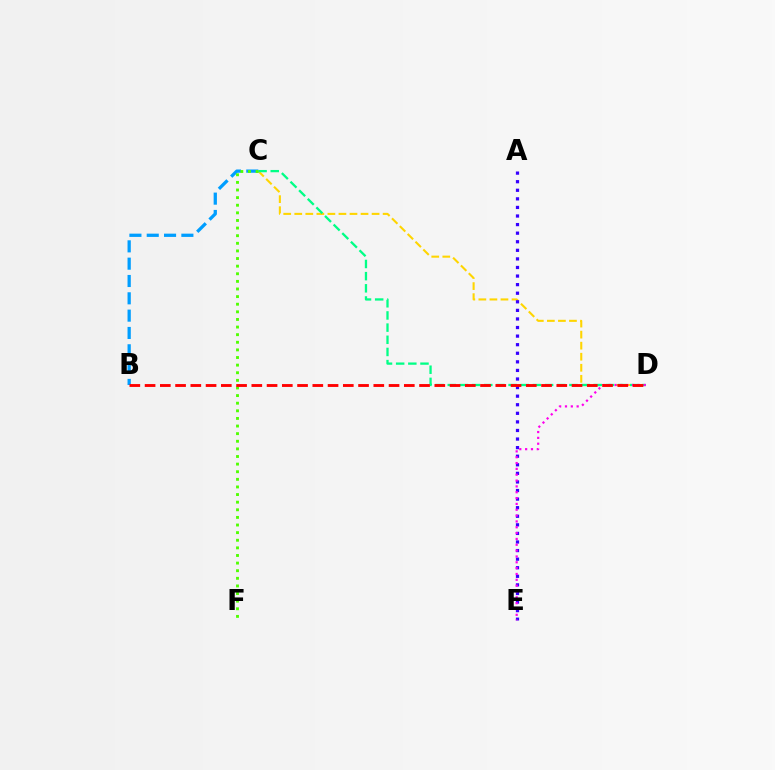{('C', 'D'): [{'color': '#ffd500', 'line_style': 'dashed', 'thickness': 1.5}, {'color': '#00ff86', 'line_style': 'dashed', 'thickness': 1.65}], ('A', 'E'): [{'color': '#3700ff', 'line_style': 'dotted', 'thickness': 2.33}], ('D', 'E'): [{'color': '#ff00ed', 'line_style': 'dotted', 'thickness': 1.59}], ('B', 'C'): [{'color': '#009eff', 'line_style': 'dashed', 'thickness': 2.35}], ('C', 'F'): [{'color': '#4fff00', 'line_style': 'dotted', 'thickness': 2.07}], ('B', 'D'): [{'color': '#ff0000', 'line_style': 'dashed', 'thickness': 2.07}]}